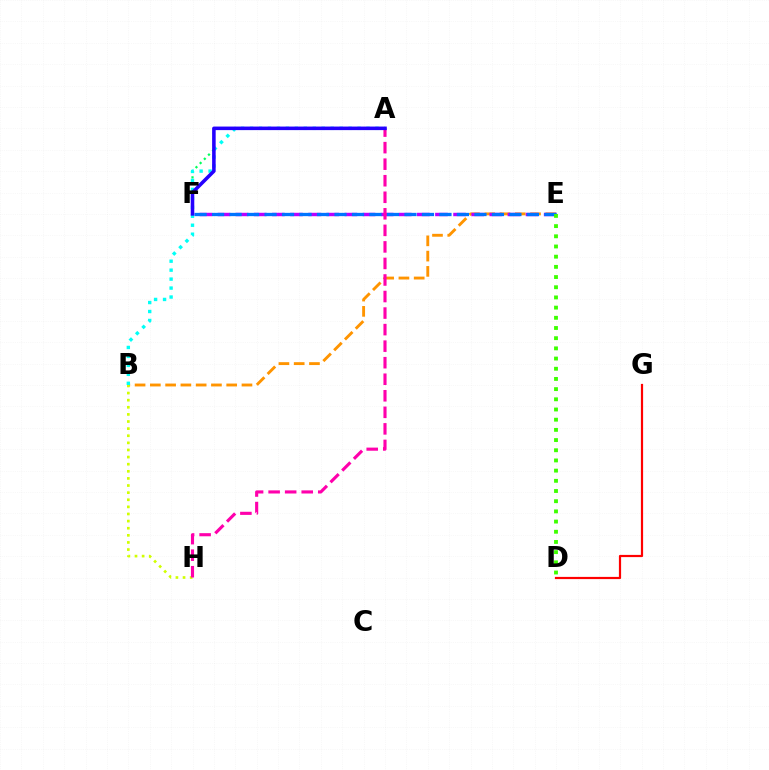{('A', 'F'): [{'color': '#00ff5c', 'line_style': 'dotted', 'thickness': 1.6}, {'color': '#2500ff', 'line_style': 'solid', 'thickness': 2.56}], ('B', 'E'): [{'color': '#ff9400', 'line_style': 'dashed', 'thickness': 2.07}], ('B', 'H'): [{'color': '#d1ff00', 'line_style': 'dotted', 'thickness': 1.93}], ('E', 'F'): [{'color': '#b900ff', 'line_style': 'dashed', 'thickness': 2.46}, {'color': '#0074ff', 'line_style': 'dashed', 'thickness': 2.38}], ('A', 'B'): [{'color': '#00fff6', 'line_style': 'dotted', 'thickness': 2.44}], ('D', 'E'): [{'color': '#3dff00', 'line_style': 'dotted', 'thickness': 2.77}], ('A', 'H'): [{'color': '#ff00ac', 'line_style': 'dashed', 'thickness': 2.25}], ('D', 'G'): [{'color': '#ff0000', 'line_style': 'solid', 'thickness': 1.59}]}